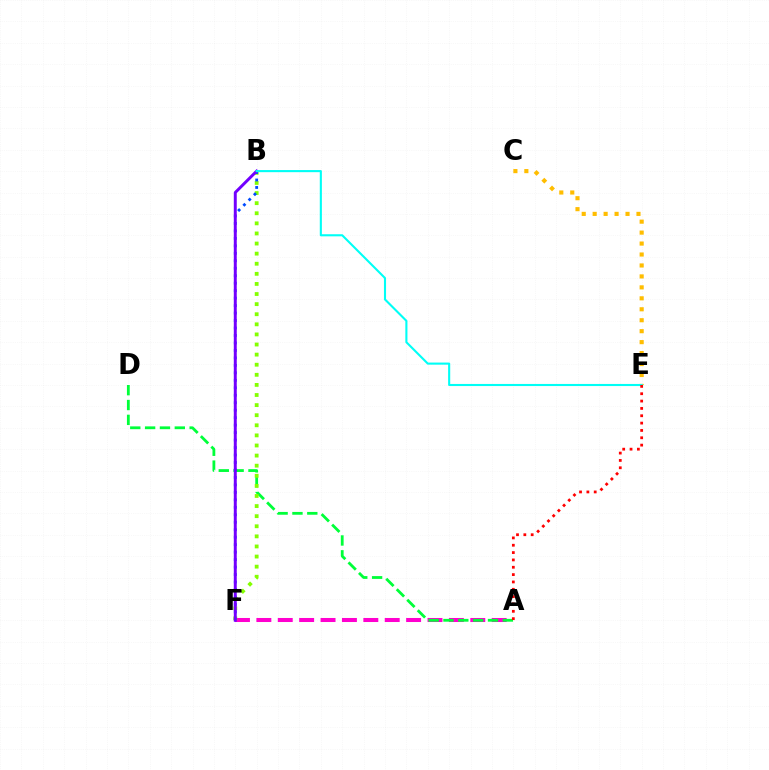{('A', 'F'): [{'color': '#ff00cf', 'line_style': 'dashed', 'thickness': 2.91}], ('A', 'D'): [{'color': '#00ff39', 'line_style': 'dashed', 'thickness': 2.02}], ('B', 'F'): [{'color': '#84ff00', 'line_style': 'dotted', 'thickness': 2.74}, {'color': '#004bff', 'line_style': 'dotted', 'thickness': 2.03}, {'color': '#7200ff', 'line_style': 'solid', 'thickness': 2.13}], ('C', 'E'): [{'color': '#ffbd00', 'line_style': 'dotted', 'thickness': 2.98}], ('B', 'E'): [{'color': '#00fff6', 'line_style': 'solid', 'thickness': 1.51}], ('A', 'E'): [{'color': '#ff0000', 'line_style': 'dotted', 'thickness': 1.99}]}